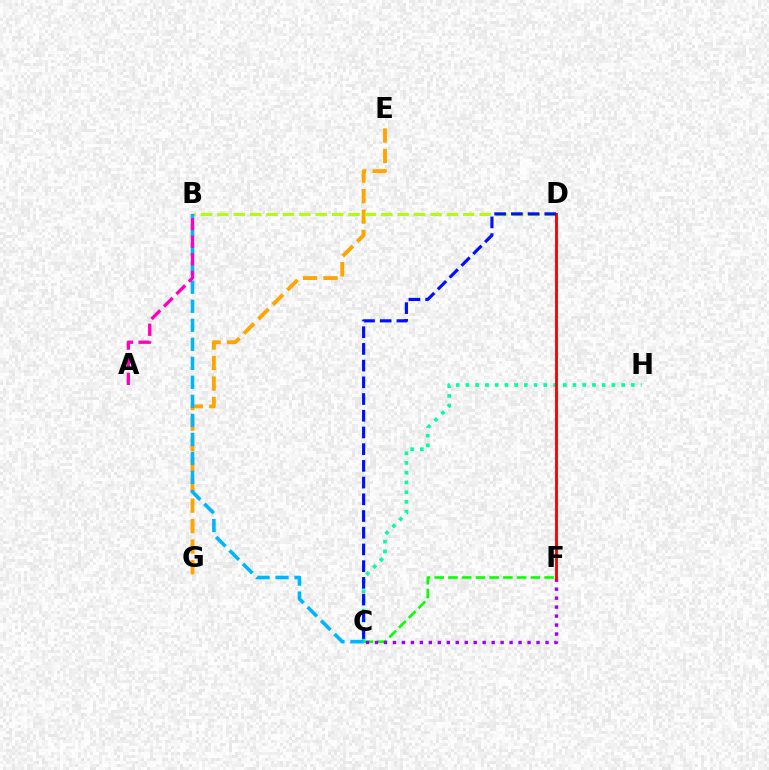{('C', 'F'): [{'color': '#08ff00', 'line_style': 'dashed', 'thickness': 1.87}, {'color': '#9b00ff', 'line_style': 'dotted', 'thickness': 2.44}], ('E', 'G'): [{'color': '#ffa500', 'line_style': 'dashed', 'thickness': 2.79}], ('B', 'D'): [{'color': '#b3ff00', 'line_style': 'dashed', 'thickness': 2.23}], ('C', 'H'): [{'color': '#00ff9d', 'line_style': 'dotted', 'thickness': 2.64}], ('B', 'C'): [{'color': '#00b5ff', 'line_style': 'dashed', 'thickness': 2.58}], ('D', 'F'): [{'color': '#ff0000', 'line_style': 'solid', 'thickness': 2.08}], ('C', 'D'): [{'color': '#0010ff', 'line_style': 'dashed', 'thickness': 2.27}], ('A', 'B'): [{'color': '#ff00bd', 'line_style': 'dashed', 'thickness': 2.39}]}